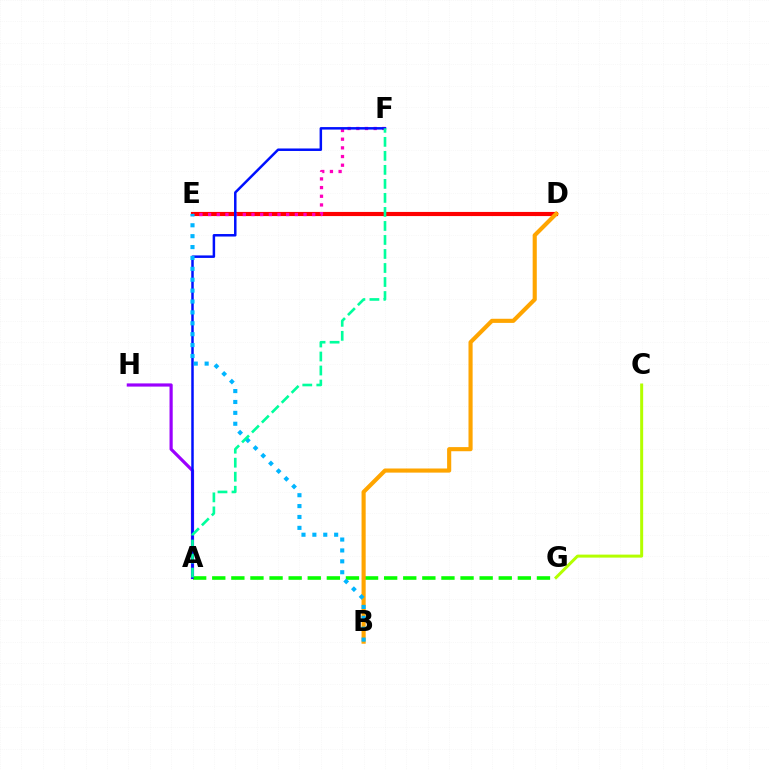{('A', 'H'): [{'color': '#9b00ff', 'line_style': 'solid', 'thickness': 2.29}], ('D', 'E'): [{'color': '#ff0000', 'line_style': 'solid', 'thickness': 2.98}], ('E', 'F'): [{'color': '#ff00bd', 'line_style': 'dotted', 'thickness': 2.36}], ('A', 'G'): [{'color': '#08ff00', 'line_style': 'dashed', 'thickness': 2.59}], ('C', 'G'): [{'color': '#b3ff00', 'line_style': 'solid', 'thickness': 2.16}], ('B', 'D'): [{'color': '#ffa500', 'line_style': 'solid', 'thickness': 2.97}], ('A', 'F'): [{'color': '#0010ff', 'line_style': 'solid', 'thickness': 1.8}, {'color': '#00ff9d', 'line_style': 'dashed', 'thickness': 1.9}], ('B', 'E'): [{'color': '#00b5ff', 'line_style': 'dotted', 'thickness': 2.96}]}